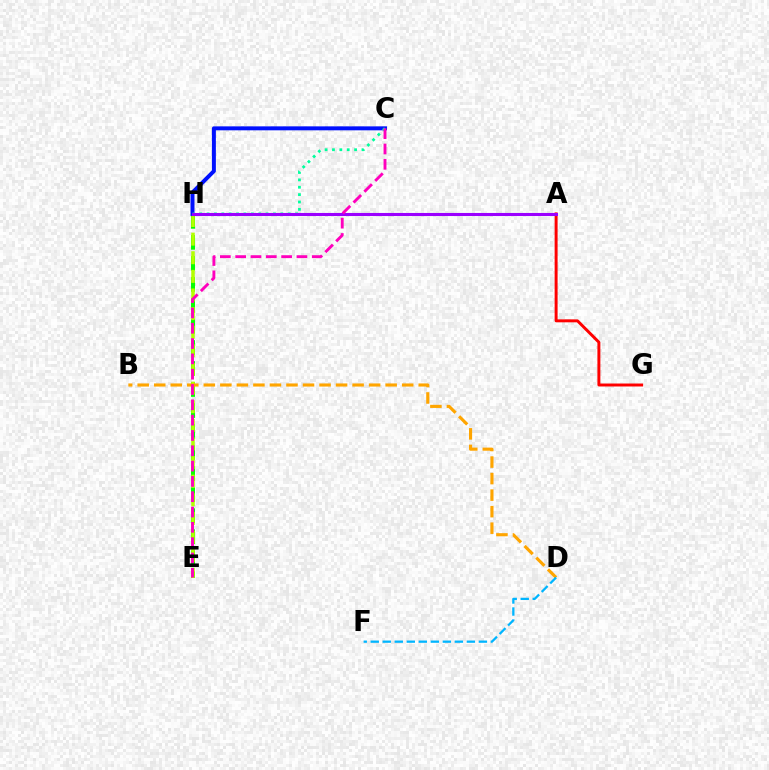{('E', 'H'): [{'color': '#08ff00', 'line_style': 'dashed', 'thickness': 2.86}, {'color': '#b3ff00', 'line_style': 'dashed', 'thickness': 2.53}], ('C', 'H'): [{'color': '#0010ff', 'line_style': 'solid', 'thickness': 2.86}, {'color': '#00ff9d', 'line_style': 'dotted', 'thickness': 2.0}], ('A', 'G'): [{'color': '#ff0000', 'line_style': 'solid', 'thickness': 2.13}], ('B', 'D'): [{'color': '#ffa500', 'line_style': 'dashed', 'thickness': 2.25}], ('D', 'F'): [{'color': '#00b5ff', 'line_style': 'dashed', 'thickness': 1.63}], ('A', 'H'): [{'color': '#9b00ff', 'line_style': 'solid', 'thickness': 2.22}], ('C', 'E'): [{'color': '#ff00bd', 'line_style': 'dashed', 'thickness': 2.08}]}